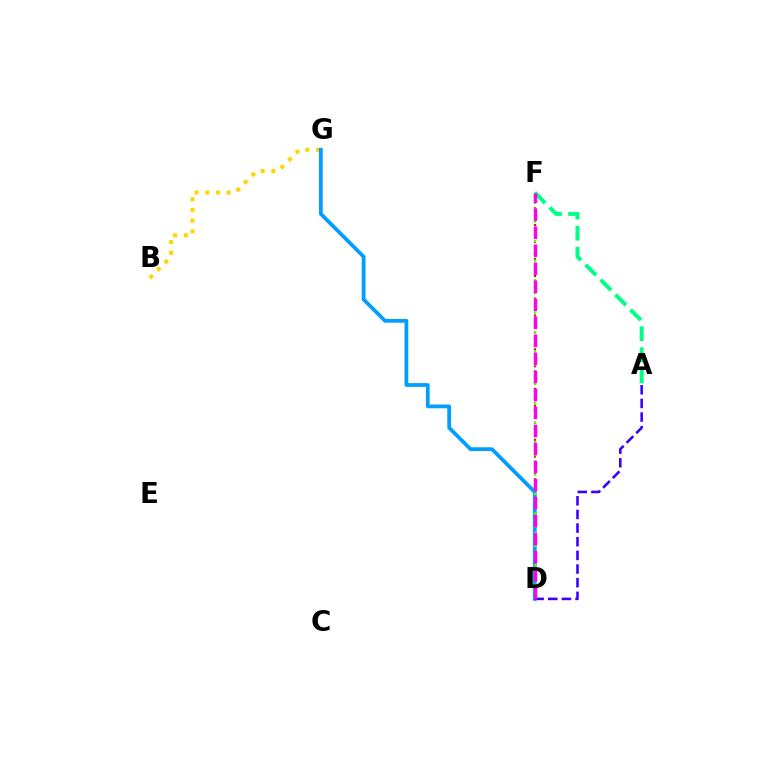{('B', 'G'): [{'color': '#ffd500', 'line_style': 'dotted', 'thickness': 2.91}], ('D', 'F'): [{'color': '#ff0000', 'line_style': 'dotted', 'thickness': 1.53}, {'color': '#4fff00', 'line_style': 'dotted', 'thickness': 1.76}, {'color': '#ff00ed', 'line_style': 'dashed', 'thickness': 2.45}], ('D', 'G'): [{'color': '#009eff', 'line_style': 'solid', 'thickness': 2.7}], ('A', 'D'): [{'color': '#3700ff', 'line_style': 'dashed', 'thickness': 1.85}], ('A', 'F'): [{'color': '#00ff86', 'line_style': 'dashed', 'thickness': 2.88}]}